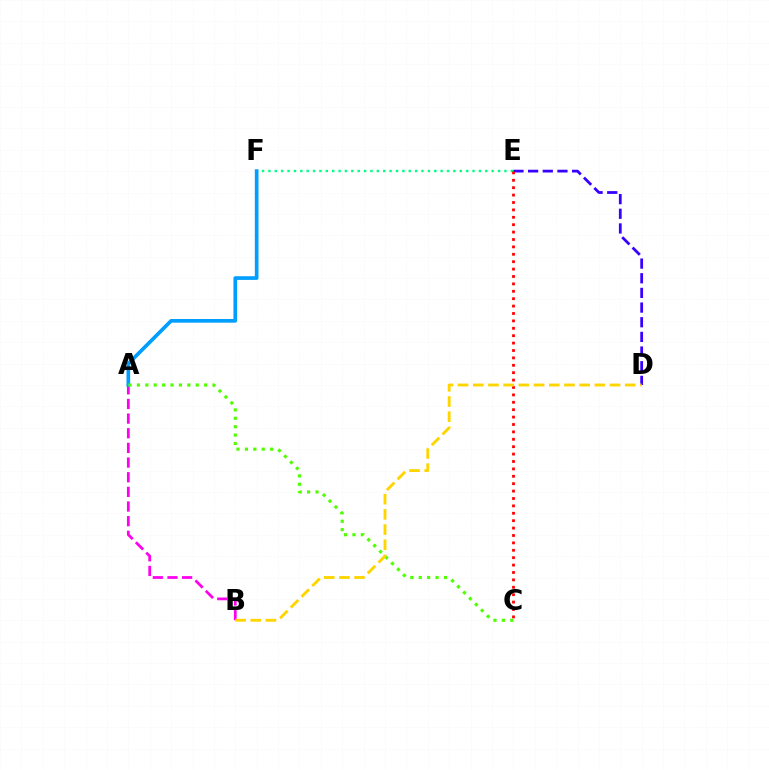{('D', 'E'): [{'color': '#3700ff', 'line_style': 'dashed', 'thickness': 1.99}], ('E', 'F'): [{'color': '#00ff86', 'line_style': 'dotted', 'thickness': 1.73}], ('A', 'B'): [{'color': '#ff00ed', 'line_style': 'dashed', 'thickness': 1.99}], ('A', 'F'): [{'color': '#009eff', 'line_style': 'solid', 'thickness': 2.65}], ('A', 'C'): [{'color': '#4fff00', 'line_style': 'dotted', 'thickness': 2.28}], ('C', 'E'): [{'color': '#ff0000', 'line_style': 'dotted', 'thickness': 2.01}], ('B', 'D'): [{'color': '#ffd500', 'line_style': 'dashed', 'thickness': 2.06}]}